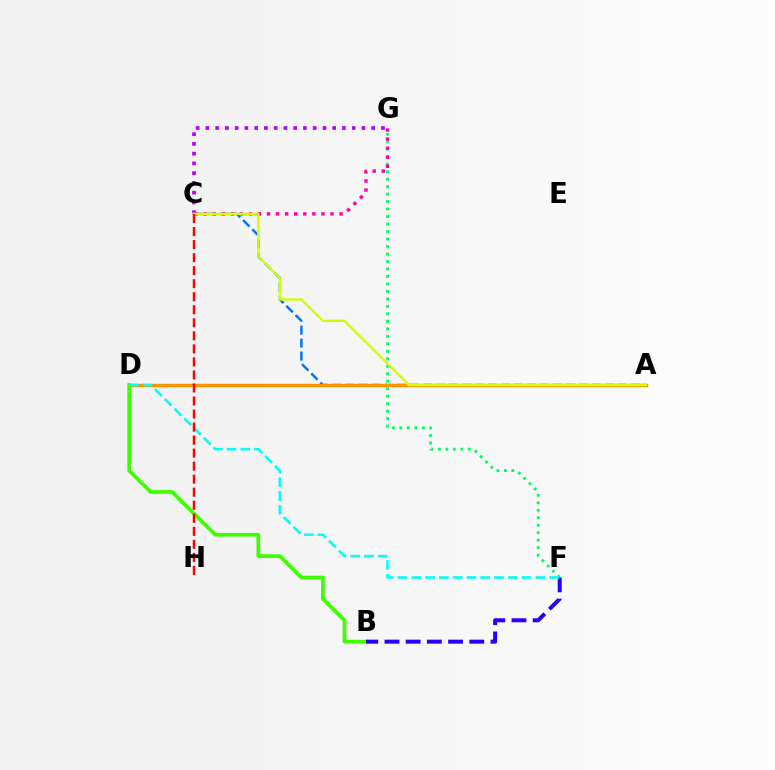{('F', 'G'): [{'color': '#00ff5c', 'line_style': 'dotted', 'thickness': 2.03}], ('A', 'C'): [{'color': '#0074ff', 'line_style': 'dashed', 'thickness': 1.76}, {'color': '#d1ff00', 'line_style': 'solid', 'thickness': 1.72}], ('A', 'D'): [{'color': '#ff9400', 'line_style': 'solid', 'thickness': 2.43}], ('B', 'D'): [{'color': '#3dff00', 'line_style': 'solid', 'thickness': 2.68}], ('B', 'F'): [{'color': '#2500ff', 'line_style': 'dashed', 'thickness': 2.88}], ('C', 'G'): [{'color': '#b900ff', 'line_style': 'dotted', 'thickness': 2.65}, {'color': '#ff00ac', 'line_style': 'dotted', 'thickness': 2.46}], ('D', 'F'): [{'color': '#00fff6', 'line_style': 'dashed', 'thickness': 1.87}], ('C', 'H'): [{'color': '#ff0000', 'line_style': 'dashed', 'thickness': 1.77}]}